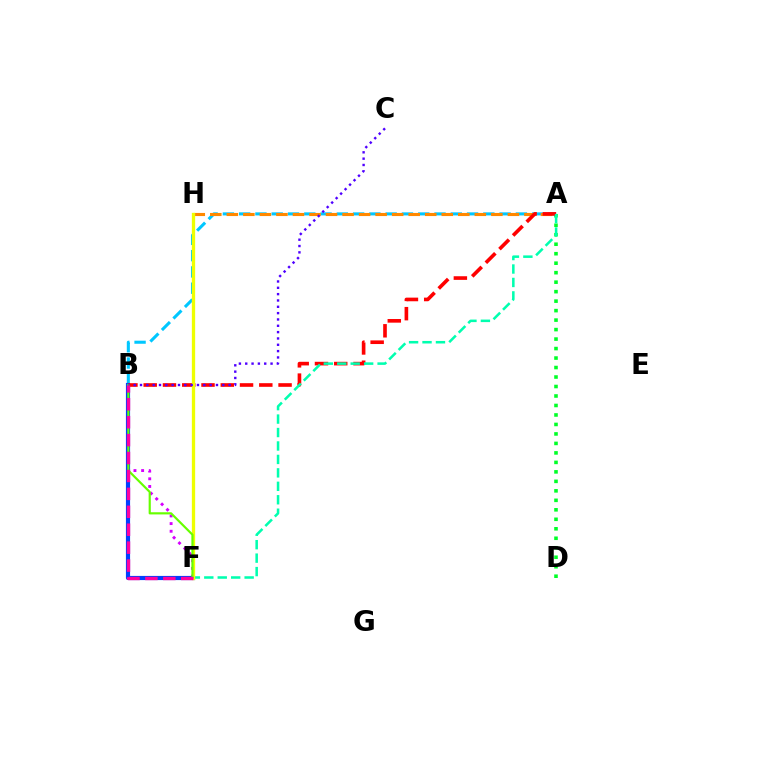{('A', 'D'): [{'color': '#00ff27', 'line_style': 'dotted', 'thickness': 2.58}], ('A', 'B'): [{'color': '#00c7ff', 'line_style': 'dashed', 'thickness': 2.21}, {'color': '#ff0000', 'line_style': 'dashed', 'thickness': 2.62}], ('B', 'F'): [{'color': '#d600ff', 'line_style': 'dotted', 'thickness': 2.08}, {'color': '#003fff', 'line_style': 'solid', 'thickness': 3.0}, {'color': '#66ff00', 'line_style': 'solid', 'thickness': 1.57}, {'color': '#ff00a0', 'line_style': 'dashed', 'thickness': 2.43}], ('A', 'H'): [{'color': '#ff8800', 'line_style': 'dashed', 'thickness': 2.25}], ('A', 'F'): [{'color': '#00ffaf', 'line_style': 'dashed', 'thickness': 1.83}], ('F', 'H'): [{'color': '#eeff00', 'line_style': 'solid', 'thickness': 2.38}], ('B', 'C'): [{'color': '#4f00ff', 'line_style': 'dotted', 'thickness': 1.72}]}